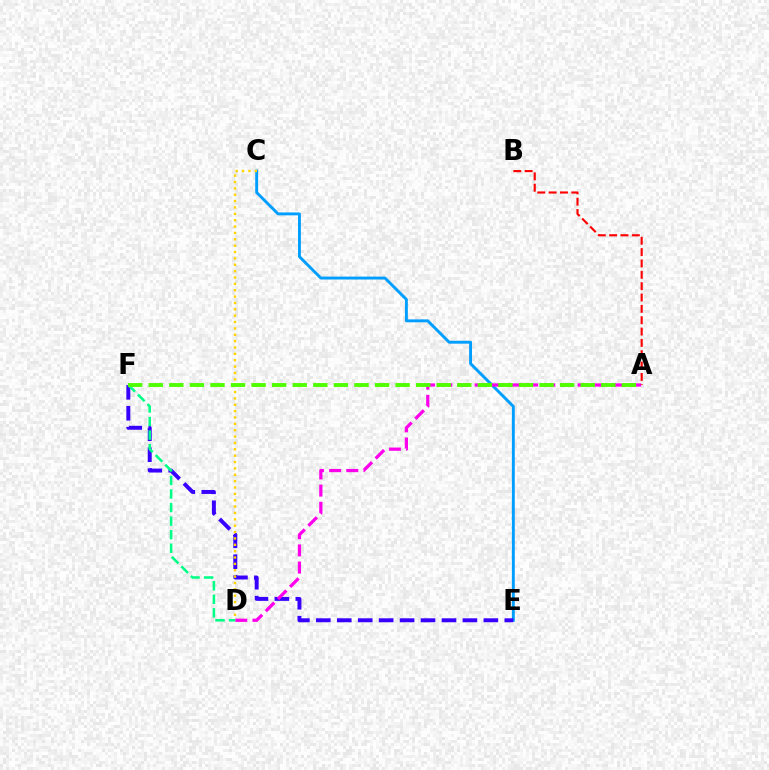{('C', 'E'): [{'color': '#009eff', 'line_style': 'solid', 'thickness': 2.09}], ('E', 'F'): [{'color': '#3700ff', 'line_style': 'dashed', 'thickness': 2.84}], ('A', 'D'): [{'color': '#ff00ed', 'line_style': 'dashed', 'thickness': 2.33}], ('A', 'B'): [{'color': '#ff0000', 'line_style': 'dashed', 'thickness': 1.54}], ('D', 'F'): [{'color': '#00ff86', 'line_style': 'dashed', 'thickness': 1.84}], ('C', 'D'): [{'color': '#ffd500', 'line_style': 'dotted', 'thickness': 1.73}], ('A', 'F'): [{'color': '#4fff00', 'line_style': 'dashed', 'thickness': 2.79}]}